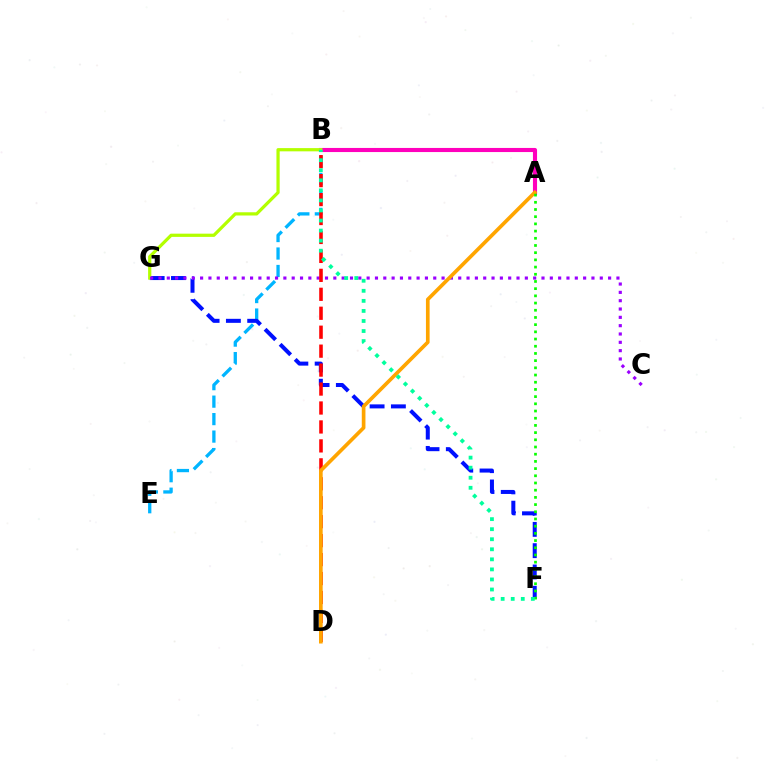{('B', 'E'): [{'color': '#00b5ff', 'line_style': 'dashed', 'thickness': 2.37}], ('F', 'G'): [{'color': '#0010ff', 'line_style': 'dashed', 'thickness': 2.89}], ('A', 'B'): [{'color': '#ff00bd', 'line_style': 'solid', 'thickness': 2.96}], ('B', 'G'): [{'color': '#b3ff00', 'line_style': 'solid', 'thickness': 2.32}], ('C', 'G'): [{'color': '#9b00ff', 'line_style': 'dotted', 'thickness': 2.26}], ('B', 'D'): [{'color': '#ff0000', 'line_style': 'dashed', 'thickness': 2.57}], ('A', 'D'): [{'color': '#ffa500', 'line_style': 'solid', 'thickness': 2.64}], ('A', 'F'): [{'color': '#08ff00', 'line_style': 'dotted', 'thickness': 1.96}], ('B', 'F'): [{'color': '#00ff9d', 'line_style': 'dotted', 'thickness': 2.73}]}